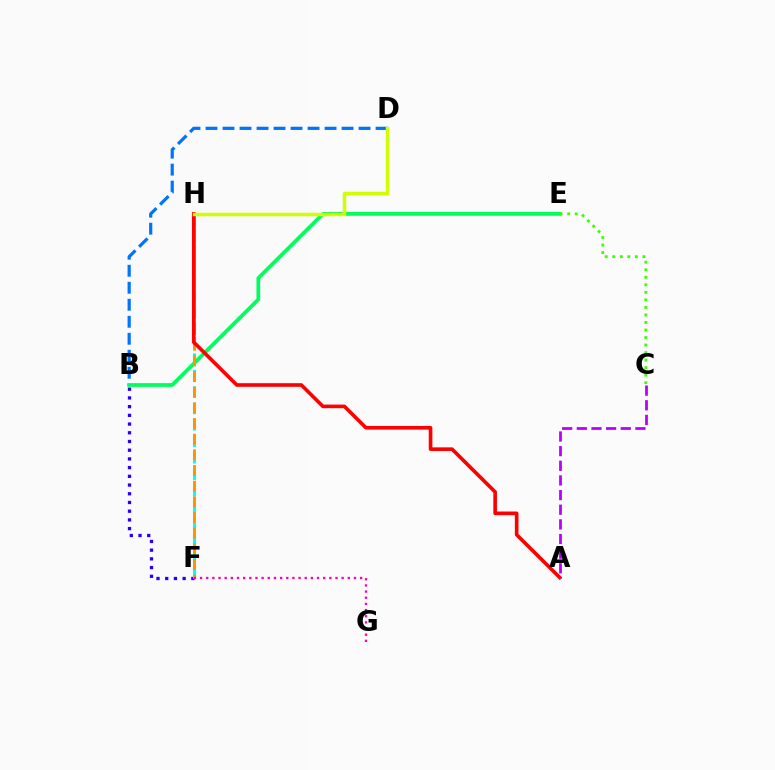{('B', 'D'): [{'color': '#0074ff', 'line_style': 'dashed', 'thickness': 2.31}], ('B', 'F'): [{'color': '#2500ff', 'line_style': 'dotted', 'thickness': 2.37}], ('F', 'H'): [{'color': '#00fff6', 'line_style': 'dashed', 'thickness': 2.23}, {'color': '#ff9400', 'line_style': 'dashed', 'thickness': 2.13}], ('B', 'E'): [{'color': '#00ff5c', 'line_style': 'solid', 'thickness': 2.7}], ('C', 'E'): [{'color': '#3dff00', 'line_style': 'dotted', 'thickness': 2.05}], ('A', 'H'): [{'color': '#ff0000', 'line_style': 'solid', 'thickness': 2.61}], ('D', 'H'): [{'color': '#d1ff00', 'line_style': 'solid', 'thickness': 2.5}], ('A', 'C'): [{'color': '#b900ff', 'line_style': 'dashed', 'thickness': 1.99}], ('F', 'G'): [{'color': '#ff00ac', 'line_style': 'dotted', 'thickness': 1.67}]}